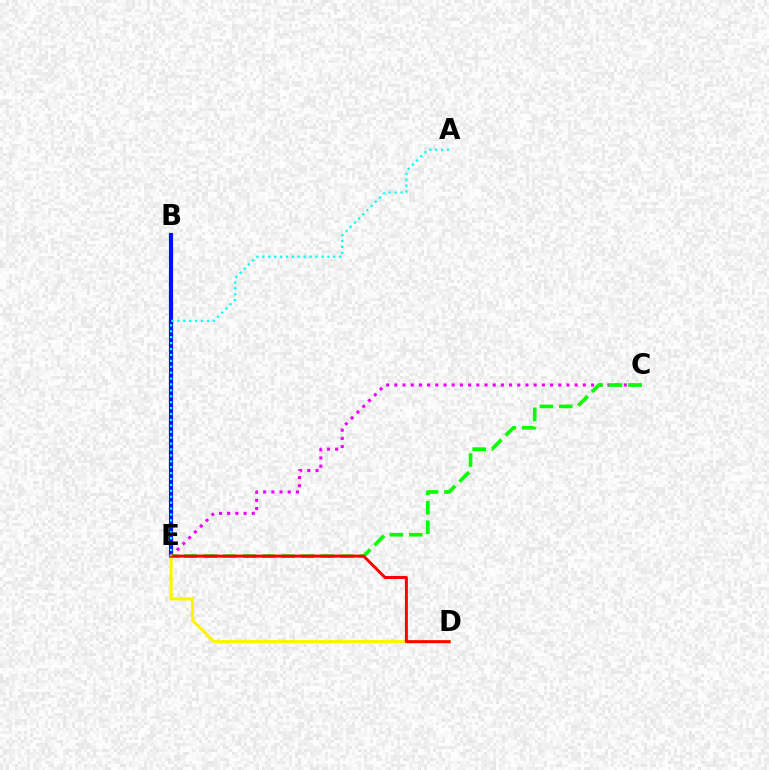{('B', 'E'): [{'color': '#0010ff', 'line_style': 'solid', 'thickness': 2.99}], ('C', 'E'): [{'color': '#ee00ff', 'line_style': 'dotted', 'thickness': 2.23}, {'color': '#08ff00', 'line_style': 'dashed', 'thickness': 2.65}], ('D', 'E'): [{'color': '#fcf500', 'line_style': 'solid', 'thickness': 2.26}, {'color': '#ff0000', 'line_style': 'solid', 'thickness': 2.14}], ('A', 'E'): [{'color': '#00fff6', 'line_style': 'dotted', 'thickness': 1.61}]}